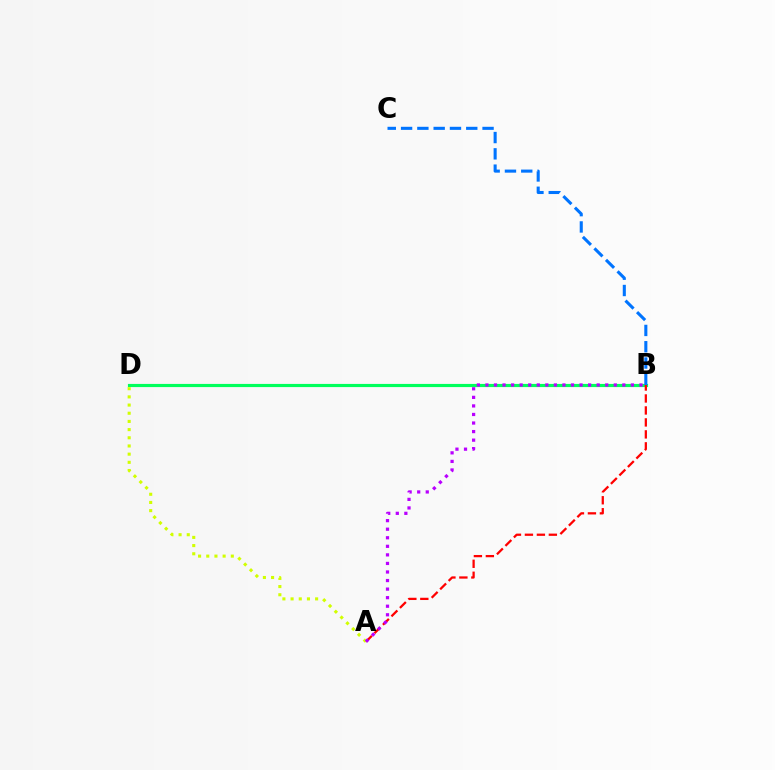{('B', 'D'): [{'color': '#00ff5c', 'line_style': 'solid', 'thickness': 2.28}], ('A', 'B'): [{'color': '#ff0000', 'line_style': 'dashed', 'thickness': 1.63}, {'color': '#b900ff', 'line_style': 'dotted', 'thickness': 2.33}], ('B', 'C'): [{'color': '#0074ff', 'line_style': 'dashed', 'thickness': 2.21}], ('A', 'D'): [{'color': '#d1ff00', 'line_style': 'dotted', 'thickness': 2.22}]}